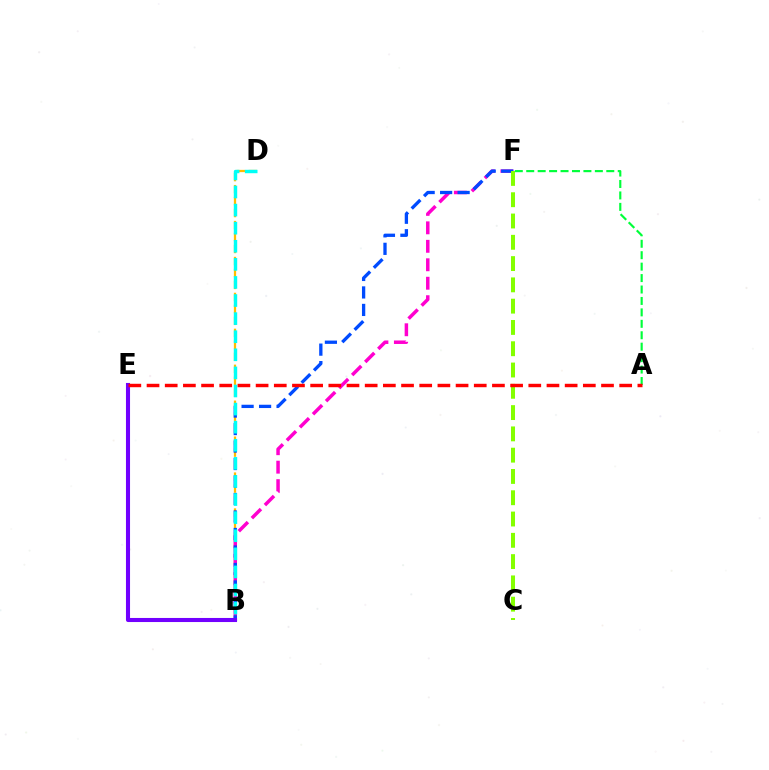{('B', 'D'): [{'color': '#ffbd00', 'line_style': 'dashed', 'thickness': 1.63}, {'color': '#00fff6', 'line_style': 'dashed', 'thickness': 2.46}], ('B', 'F'): [{'color': '#ff00cf', 'line_style': 'dashed', 'thickness': 2.51}, {'color': '#004bff', 'line_style': 'dashed', 'thickness': 2.38}], ('A', 'F'): [{'color': '#00ff39', 'line_style': 'dashed', 'thickness': 1.55}], ('B', 'E'): [{'color': '#7200ff', 'line_style': 'solid', 'thickness': 2.93}], ('C', 'F'): [{'color': '#84ff00', 'line_style': 'dashed', 'thickness': 2.89}], ('A', 'E'): [{'color': '#ff0000', 'line_style': 'dashed', 'thickness': 2.47}]}